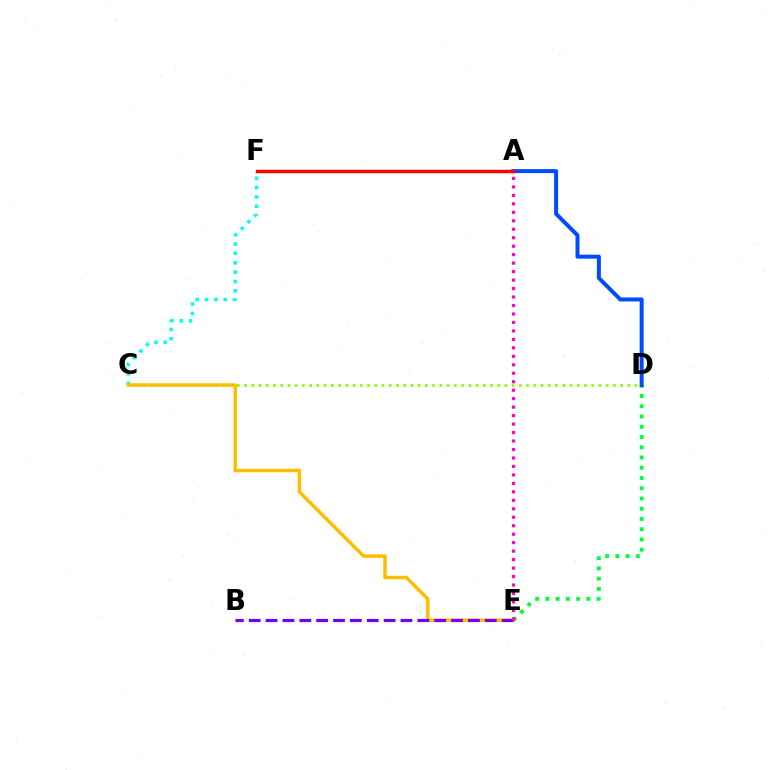{('C', 'D'): [{'color': '#84ff00', 'line_style': 'dotted', 'thickness': 1.96}], ('C', 'F'): [{'color': '#00fff6', 'line_style': 'dotted', 'thickness': 2.54}], ('C', 'E'): [{'color': '#ffbd00', 'line_style': 'solid', 'thickness': 2.5}], ('D', 'E'): [{'color': '#00ff39', 'line_style': 'dotted', 'thickness': 2.78}], ('B', 'E'): [{'color': '#7200ff', 'line_style': 'dashed', 'thickness': 2.29}], ('A', 'D'): [{'color': '#004bff', 'line_style': 'solid', 'thickness': 2.88}], ('A', 'E'): [{'color': '#ff00cf', 'line_style': 'dotted', 'thickness': 2.3}], ('A', 'F'): [{'color': '#ff0000', 'line_style': 'solid', 'thickness': 2.51}]}